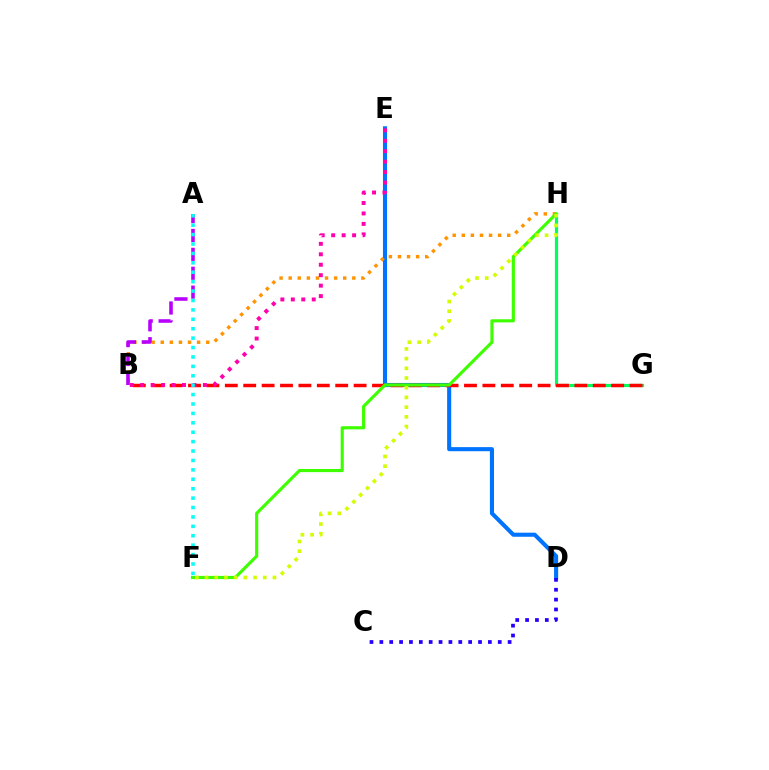{('G', 'H'): [{'color': '#00ff5c', 'line_style': 'solid', 'thickness': 2.29}], ('D', 'E'): [{'color': '#0074ff', 'line_style': 'solid', 'thickness': 2.94}], ('B', 'H'): [{'color': '#ff9400', 'line_style': 'dotted', 'thickness': 2.47}], ('B', 'G'): [{'color': '#ff0000', 'line_style': 'dashed', 'thickness': 2.5}], ('B', 'E'): [{'color': '#ff00ac', 'line_style': 'dotted', 'thickness': 2.84}], ('F', 'H'): [{'color': '#3dff00', 'line_style': 'solid', 'thickness': 2.26}, {'color': '#d1ff00', 'line_style': 'dotted', 'thickness': 2.64}], ('A', 'B'): [{'color': '#b900ff', 'line_style': 'dashed', 'thickness': 2.57}], ('C', 'D'): [{'color': '#2500ff', 'line_style': 'dotted', 'thickness': 2.68}], ('A', 'F'): [{'color': '#00fff6', 'line_style': 'dotted', 'thickness': 2.56}]}